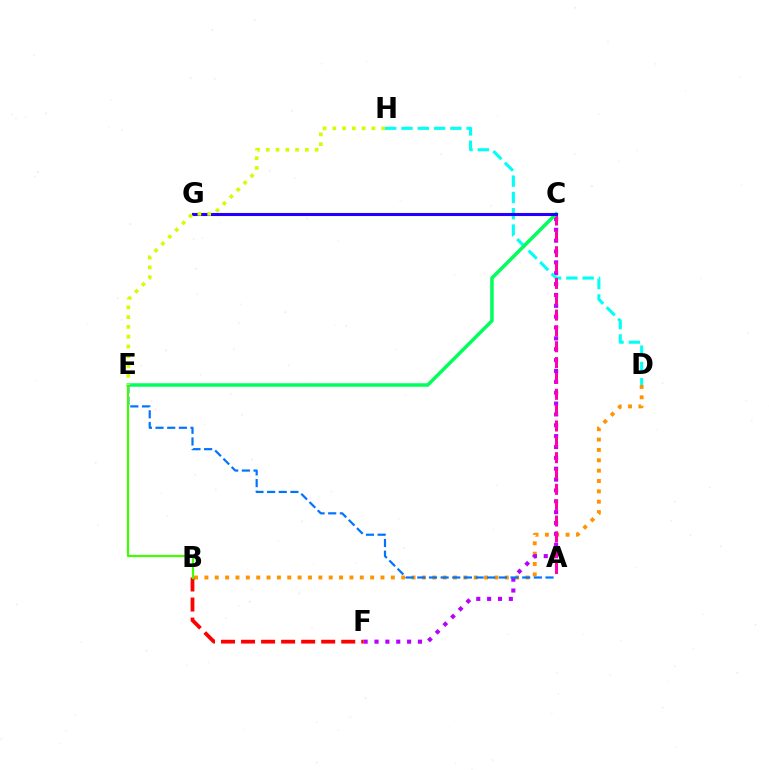{('B', 'D'): [{'color': '#ff9400', 'line_style': 'dotted', 'thickness': 2.81}], ('C', 'F'): [{'color': '#b900ff', 'line_style': 'dotted', 'thickness': 2.95}], ('B', 'F'): [{'color': '#ff0000', 'line_style': 'dashed', 'thickness': 2.72}], ('A', 'E'): [{'color': '#0074ff', 'line_style': 'dashed', 'thickness': 1.58}], ('B', 'E'): [{'color': '#3dff00', 'line_style': 'solid', 'thickness': 1.58}], ('D', 'H'): [{'color': '#00fff6', 'line_style': 'dashed', 'thickness': 2.21}], ('A', 'C'): [{'color': '#ff00ac', 'line_style': 'dashed', 'thickness': 2.15}], ('C', 'E'): [{'color': '#00ff5c', 'line_style': 'solid', 'thickness': 2.52}], ('C', 'G'): [{'color': '#2500ff', 'line_style': 'solid', 'thickness': 2.22}], ('E', 'H'): [{'color': '#d1ff00', 'line_style': 'dotted', 'thickness': 2.65}]}